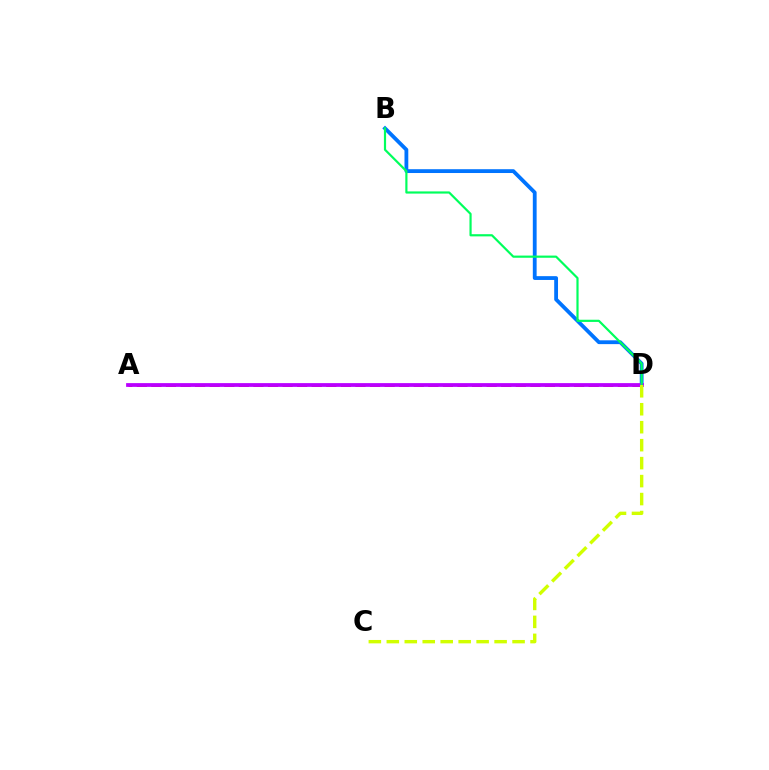{('B', 'D'): [{'color': '#0074ff', 'line_style': 'solid', 'thickness': 2.74}, {'color': '#00ff5c', 'line_style': 'solid', 'thickness': 1.57}], ('A', 'D'): [{'color': '#ff0000', 'line_style': 'dashed', 'thickness': 1.98}, {'color': '#b900ff', 'line_style': 'solid', 'thickness': 2.71}], ('C', 'D'): [{'color': '#d1ff00', 'line_style': 'dashed', 'thickness': 2.44}]}